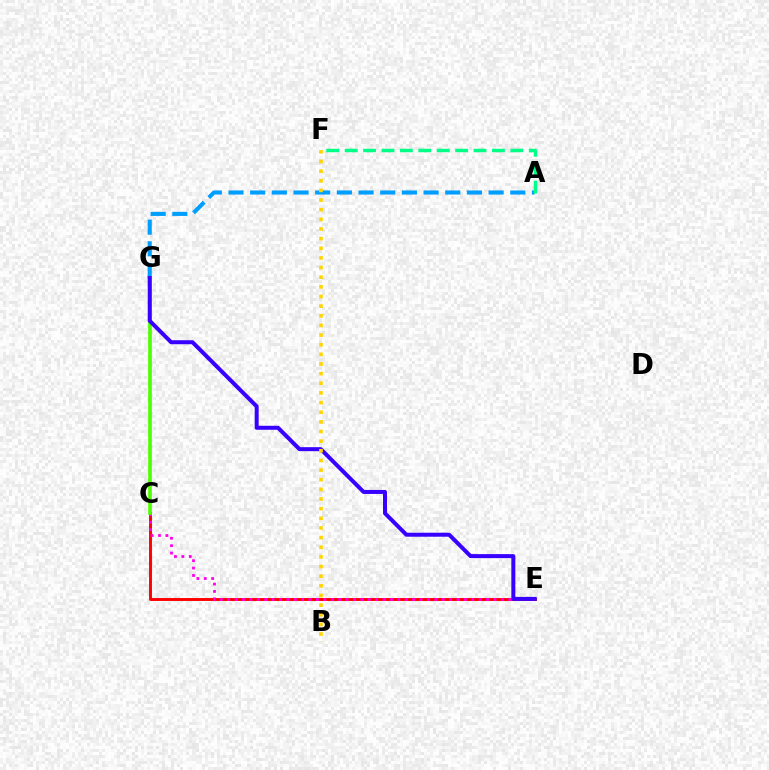{('C', 'E'): [{'color': '#ff0000', 'line_style': 'solid', 'thickness': 2.1}, {'color': '#ff00ed', 'line_style': 'dotted', 'thickness': 2.01}], ('A', 'G'): [{'color': '#009eff', 'line_style': 'dashed', 'thickness': 2.94}], ('A', 'F'): [{'color': '#00ff86', 'line_style': 'dashed', 'thickness': 2.5}], ('C', 'G'): [{'color': '#4fff00', 'line_style': 'solid', 'thickness': 2.63}], ('E', 'G'): [{'color': '#3700ff', 'line_style': 'solid', 'thickness': 2.88}], ('B', 'F'): [{'color': '#ffd500', 'line_style': 'dotted', 'thickness': 2.62}]}